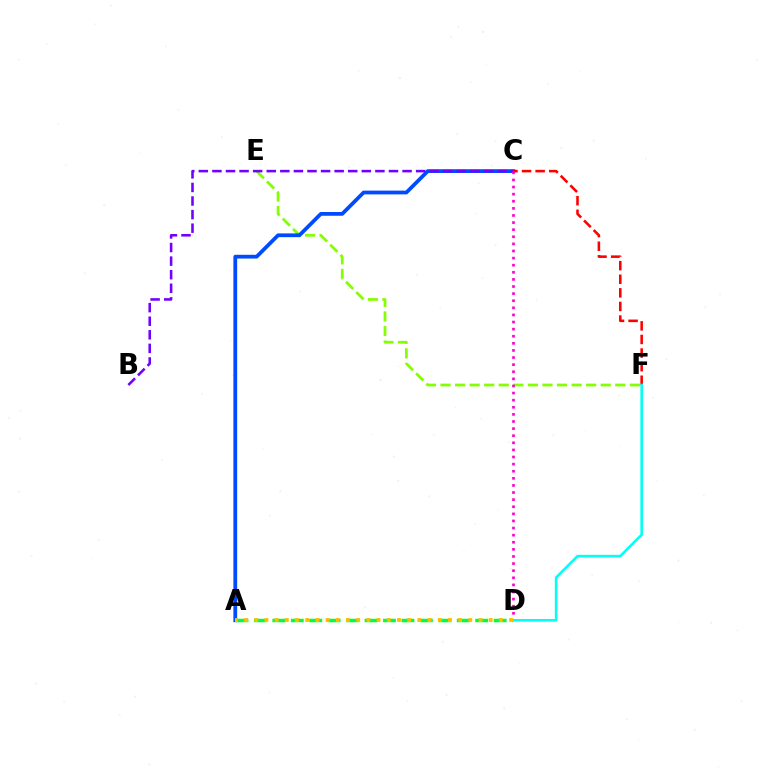{('E', 'F'): [{'color': '#84ff00', 'line_style': 'dashed', 'thickness': 1.98}], ('A', 'C'): [{'color': '#004bff', 'line_style': 'solid', 'thickness': 2.71}], ('A', 'D'): [{'color': '#00ff39', 'line_style': 'dashed', 'thickness': 2.51}, {'color': '#ffbd00', 'line_style': 'dotted', 'thickness': 2.77}], ('C', 'F'): [{'color': '#ff0000', 'line_style': 'dashed', 'thickness': 1.85}], ('B', 'C'): [{'color': '#7200ff', 'line_style': 'dashed', 'thickness': 1.85}], ('C', 'D'): [{'color': '#ff00cf', 'line_style': 'dotted', 'thickness': 1.93}], ('D', 'F'): [{'color': '#00fff6', 'line_style': 'solid', 'thickness': 1.85}]}